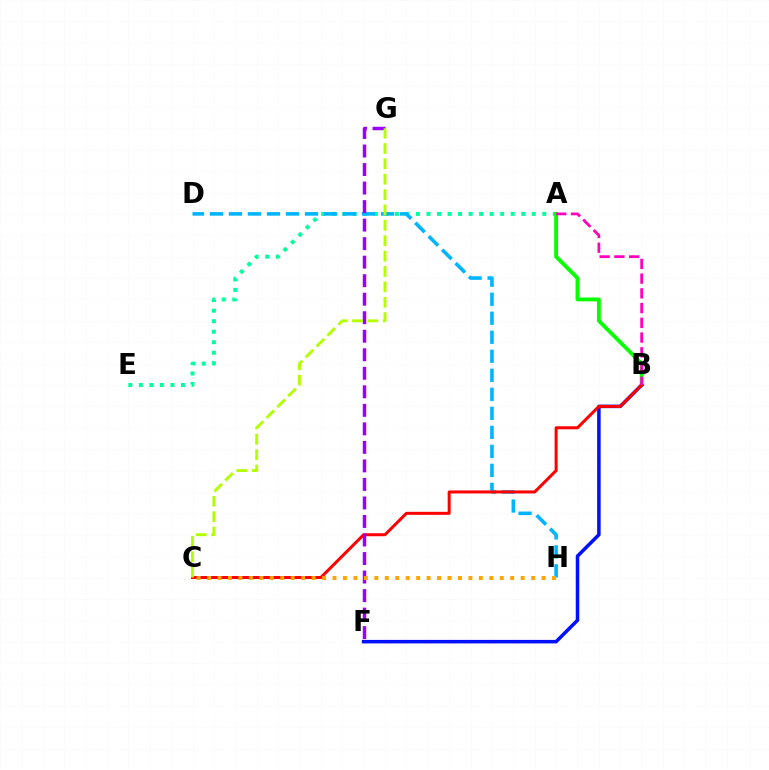{('A', 'E'): [{'color': '#00ff9d', 'line_style': 'dotted', 'thickness': 2.86}], ('A', 'B'): [{'color': '#08ff00', 'line_style': 'solid', 'thickness': 2.78}, {'color': '#ff00bd', 'line_style': 'dashed', 'thickness': 2.0}], ('B', 'F'): [{'color': '#0010ff', 'line_style': 'solid', 'thickness': 2.53}], ('D', 'H'): [{'color': '#00b5ff', 'line_style': 'dashed', 'thickness': 2.58}], ('B', 'C'): [{'color': '#ff0000', 'line_style': 'solid', 'thickness': 2.17}], ('F', 'G'): [{'color': '#9b00ff', 'line_style': 'dashed', 'thickness': 2.52}], ('C', 'G'): [{'color': '#b3ff00', 'line_style': 'dashed', 'thickness': 2.09}], ('C', 'H'): [{'color': '#ffa500', 'line_style': 'dotted', 'thickness': 2.84}]}